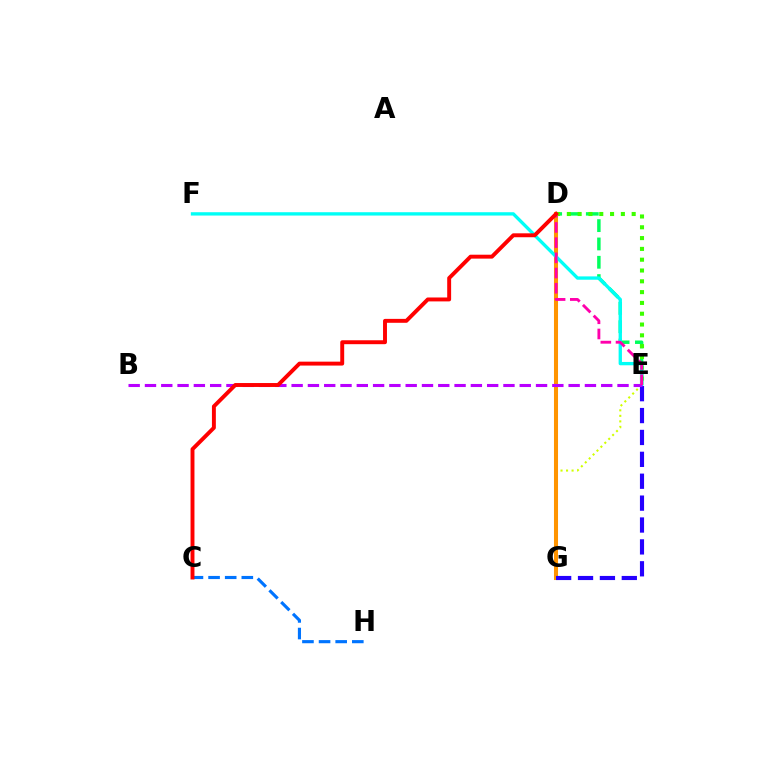{('E', 'G'): [{'color': '#d1ff00', 'line_style': 'dotted', 'thickness': 1.5}, {'color': '#2500ff', 'line_style': 'dashed', 'thickness': 2.97}], ('D', 'G'): [{'color': '#ff9400', 'line_style': 'solid', 'thickness': 2.92}], ('C', 'H'): [{'color': '#0074ff', 'line_style': 'dashed', 'thickness': 2.26}], ('D', 'E'): [{'color': '#00ff5c', 'line_style': 'dashed', 'thickness': 2.49}, {'color': '#3dff00', 'line_style': 'dotted', 'thickness': 2.94}, {'color': '#ff00ac', 'line_style': 'dashed', 'thickness': 2.06}], ('E', 'F'): [{'color': '#00fff6', 'line_style': 'solid', 'thickness': 2.4}], ('B', 'E'): [{'color': '#b900ff', 'line_style': 'dashed', 'thickness': 2.21}], ('C', 'D'): [{'color': '#ff0000', 'line_style': 'solid', 'thickness': 2.82}]}